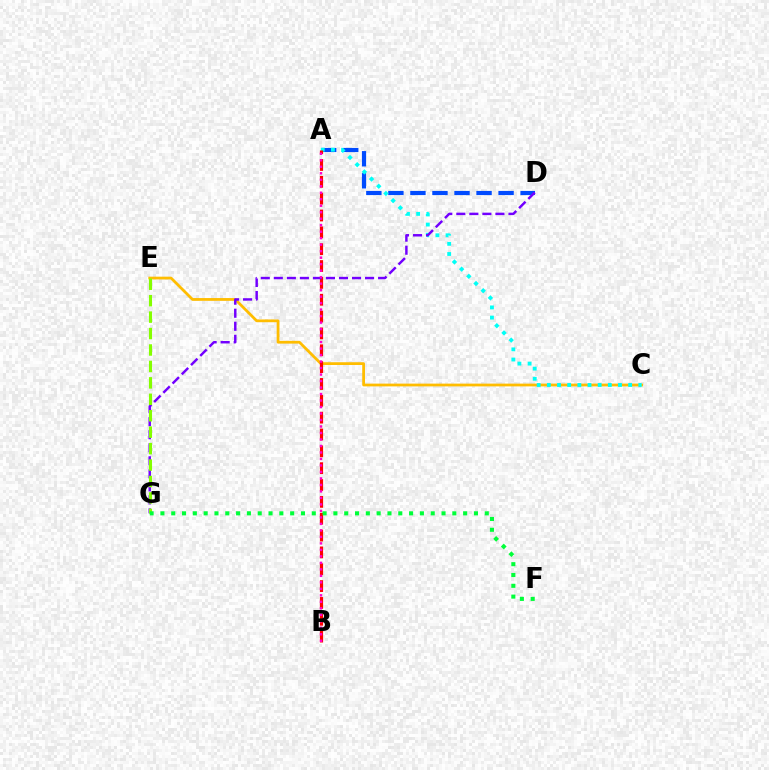{('C', 'E'): [{'color': '#ffbd00', 'line_style': 'solid', 'thickness': 1.99}], ('A', 'D'): [{'color': '#004bff', 'line_style': 'dashed', 'thickness': 2.99}], ('A', 'C'): [{'color': '#00fff6', 'line_style': 'dotted', 'thickness': 2.76}], ('A', 'B'): [{'color': '#ff0000', 'line_style': 'dashed', 'thickness': 2.29}, {'color': '#ff00cf', 'line_style': 'dotted', 'thickness': 1.76}], ('D', 'G'): [{'color': '#7200ff', 'line_style': 'dashed', 'thickness': 1.77}], ('E', 'G'): [{'color': '#84ff00', 'line_style': 'dashed', 'thickness': 2.23}], ('F', 'G'): [{'color': '#00ff39', 'line_style': 'dotted', 'thickness': 2.94}]}